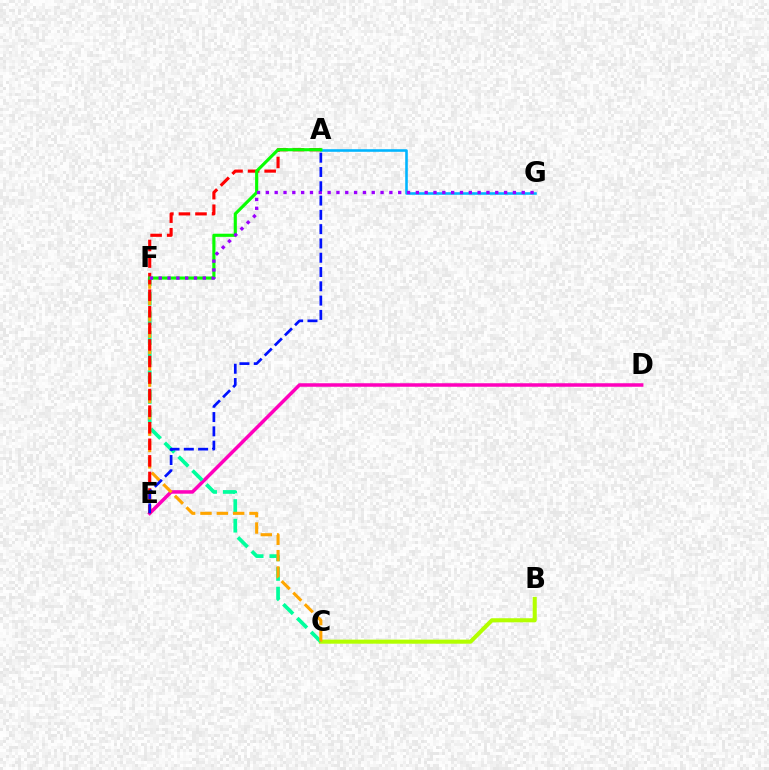{('D', 'E'): [{'color': '#ff00bd', 'line_style': 'solid', 'thickness': 2.53}], ('B', 'C'): [{'color': '#b3ff00', 'line_style': 'solid', 'thickness': 2.93}], ('C', 'F'): [{'color': '#00ff9d', 'line_style': 'dashed', 'thickness': 2.67}, {'color': '#ffa500', 'line_style': 'dashed', 'thickness': 2.22}], ('A', 'G'): [{'color': '#00b5ff', 'line_style': 'solid', 'thickness': 1.86}], ('A', 'E'): [{'color': '#ff0000', 'line_style': 'dashed', 'thickness': 2.25}, {'color': '#0010ff', 'line_style': 'dashed', 'thickness': 1.94}], ('A', 'F'): [{'color': '#08ff00', 'line_style': 'solid', 'thickness': 2.26}], ('F', 'G'): [{'color': '#9b00ff', 'line_style': 'dotted', 'thickness': 2.4}]}